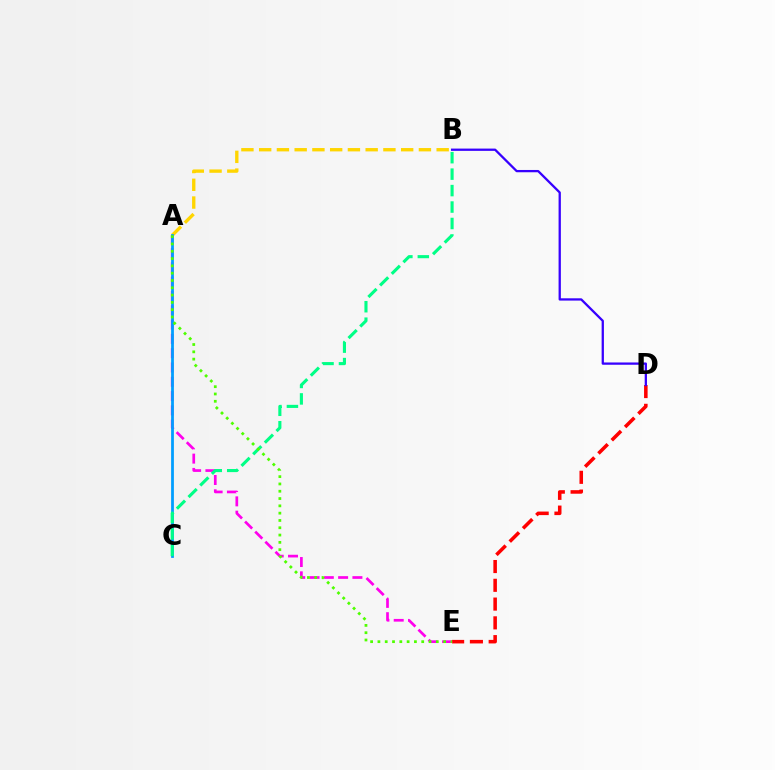{('D', 'E'): [{'color': '#ff0000', 'line_style': 'dashed', 'thickness': 2.55}], ('B', 'D'): [{'color': '#3700ff', 'line_style': 'solid', 'thickness': 1.64}], ('A', 'E'): [{'color': '#ff00ed', 'line_style': 'dashed', 'thickness': 1.94}, {'color': '#4fff00', 'line_style': 'dotted', 'thickness': 1.98}], ('A', 'B'): [{'color': '#ffd500', 'line_style': 'dashed', 'thickness': 2.41}], ('A', 'C'): [{'color': '#009eff', 'line_style': 'solid', 'thickness': 1.99}], ('B', 'C'): [{'color': '#00ff86', 'line_style': 'dashed', 'thickness': 2.24}]}